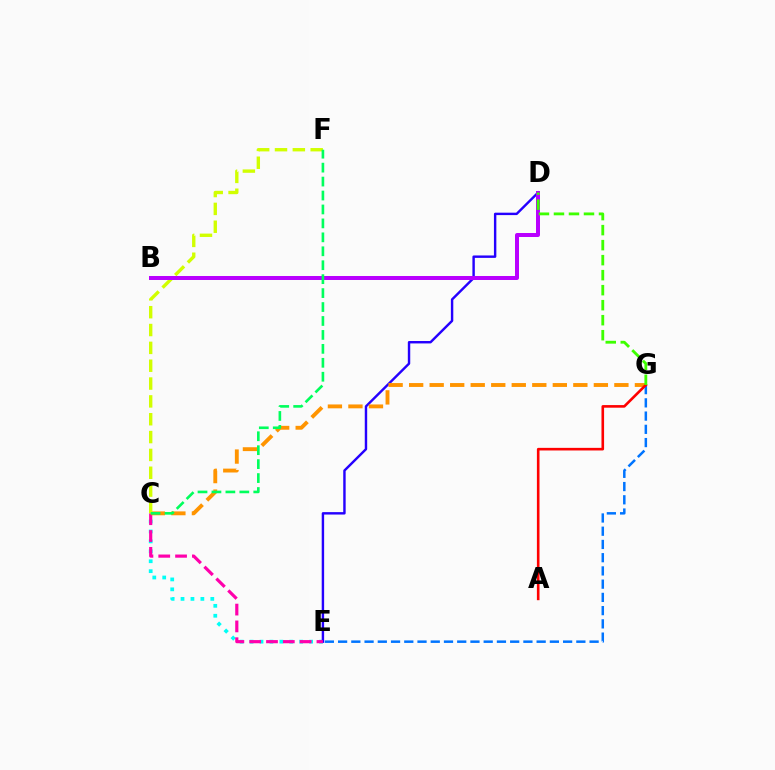{('C', 'E'): [{'color': '#00fff6', 'line_style': 'dotted', 'thickness': 2.7}, {'color': '#ff00ac', 'line_style': 'dashed', 'thickness': 2.28}], ('D', 'E'): [{'color': '#2500ff', 'line_style': 'solid', 'thickness': 1.74}], ('C', 'G'): [{'color': '#ff9400', 'line_style': 'dashed', 'thickness': 2.79}], ('E', 'G'): [{'color': '#0074ff', 'line_style': 'dashed', 'thickness': 1.8}], ('C', 'F'): [{'color': '#d1ff00', 'line_style': 'dashed', 'thickness': 2.42}, {'color': '#00ff5c', 'line_style': 'dashed', 'thickness': 1.89}], ('B', 'D'): [{'color': '#b900ff', 'line_style': 'solid', 'thickness': 2.87}], ('A', 'G'): [{'color': '#ff0000', 'line_style': 'solid', 'thickness': 1.88}], ('D', 'G'): [{'color': '#3dff00', 'line_style': 'dashed', 'thickness': 2.04}]}